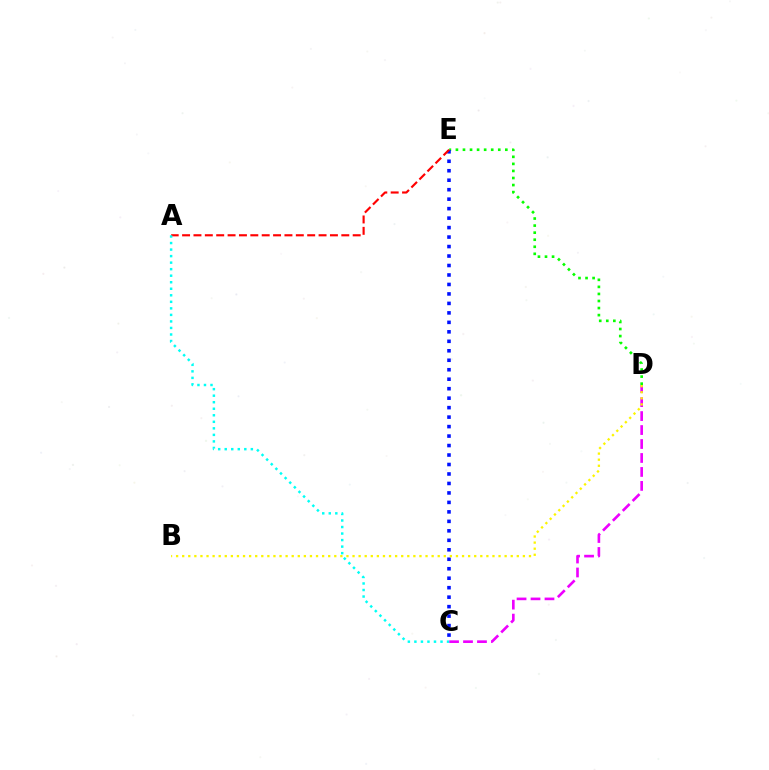{('D', 'E'): [{'color': '#08ff00', 'line_style': 'dotted', 'thickness': 1.92}], ('C', 'D'): [{'color': '#ee00ff', 'line_style': 'dashed', 'thickness': 1.9}], ('C', 'E'): [{'color': '#0010ff', 'line_style': 'dotted', 'thickness': 2.57}], ('A', 'E'): [{'color': '#ff0000', 'line_style': 'dashed', 'thickness': 1.55}], ('B', 'D'): [{'color': '#fcf500', 'line_style': 'dotted', 'thickness': 1.65}], ('A', 'C'): [{'color': '#00fff6', 'line_style': 'dotted', 'thickness': 1.77}]}